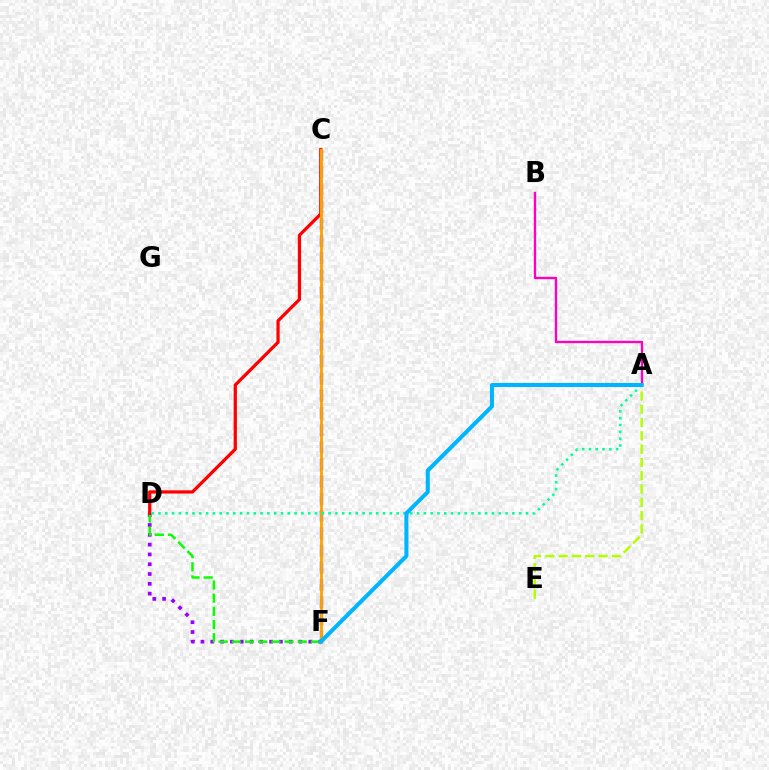{('D', 'F'): [{'color': '#9b00ff', 'line_style': 'dotted', 'thickness': 2.66}, {'color': '#08ff00', 'line_style': 'dashed', 'thickness': 1.79}], ('C', 'F'): [{'color': '#0010ff', 'line_style': 'dashed', 'thickness': 2.34}, {'color': '#ffa500', 'line_style': 'solid', 'thickness': 2.08}], ('A', 'B'): [{'color': '#ff00bd', 'line_style': 'solid', 'thickness': 1.7}], ('C', 'D'): [{'color': '#ff0000', 'line_style': 'solid', 'thickness': 2.34}], ('A', 'D'): [{'color': '#00ff9d', 'line_style': 'dotted', 'thickness': 1.85}], ('A', 'E'): [{'color': '#b3ff00', 'line_style': 'dashed', 'thickness': 1.81}], ('A', 'F'): [{'color': '#00b5ff', 'line_style': 'solid', 'thickness': 2.9}]}